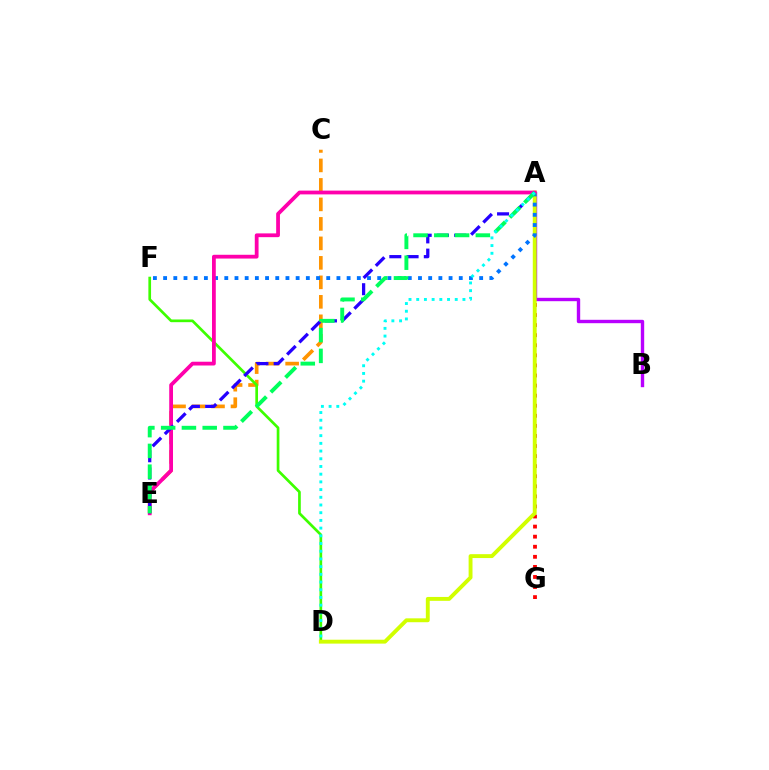{('A', 'G'): [{'color': '#ff0000', 'line_style': 'dotted', 'thickness': 2.74}], ('A', 'B'): [{'color': '#b900ff', 'line_style': 'solid', 'thickness': 2.43}], ('C', 'E'): [{'color': '#ff9400', 'line_style': 'dashed', 'thickness': 2.65}], ('D', 'F'): [{'color': '#3dff00', 'line_style': 'solid', 'thickness': 1.93}], ('A', 'D'): [{'color': '#d1ff00', 'line_style': 'solid', 'thickness': 2.8}, {'color': '#00fff6', 'line_style': 'dotted', 'thickness': 2.09}], ('A', 'F'): [{'color': '#0074ff', 'line_style': 'dotted', 'thickness': 2.77}], ('A', 'E'): [{'color': '#ff00ac', 'line_style': 'solid', 'thickness': 2.72}, {'color': '#2500ff', 'line_style': 'dashed', 'thickness': 2.34}, {'color': '#00ff5c', 'line_style': 'dashed', 'thickness': 2.82}]}